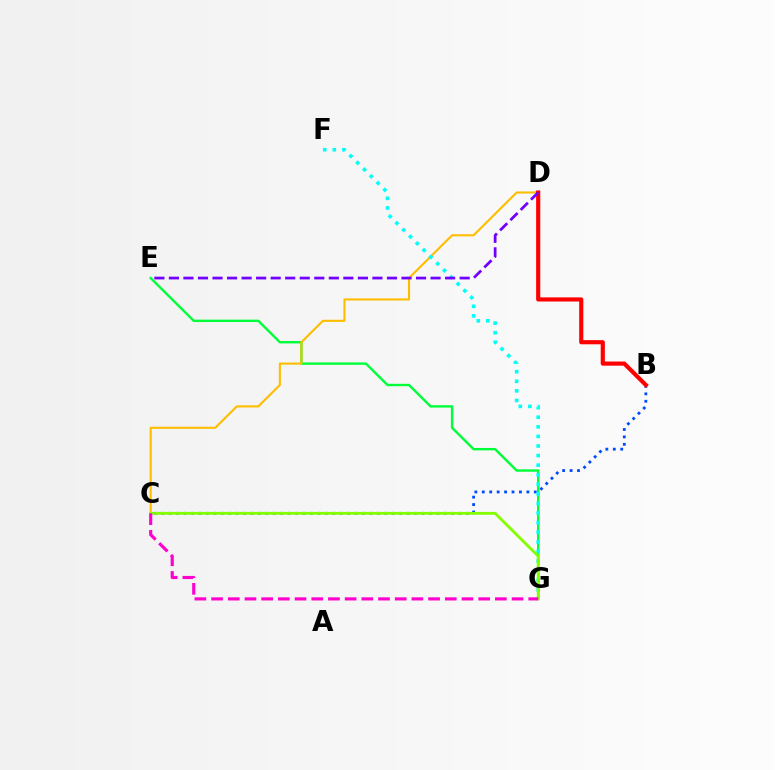{('E', 'G'): [{'color': '#00ff39', 'line_style': 'solid', 'thickness': 1.73}], ('C', 'D'): [{'color': '#ffbd00', 'line_style': 'solid', 'thickness': 1.52}], ('B', 'C'): [{'color': '#004bff', 'line_style': 'dotted', 'thickness': 2.02}], ('F', 'G'): [{'color': '#00fff6', 'line_style': 'dotted', 'thickness': 2.6}], ('B', 'D'): [{'color': '#ff0000', 'line_style': 'solid', 'thickness': 2.99}], ('D', 'E'): [{'color': '#7200ff', 'line_style': 'dashed', 'thickness': 1.97}], ('C', 'G'): [{'color': '#84ff00', 'line_style': 'solid', 'thickness': 2.03}, {'color': '#ff00cf', 'line_style': 'dashed', 'thickness': 2.27}]}